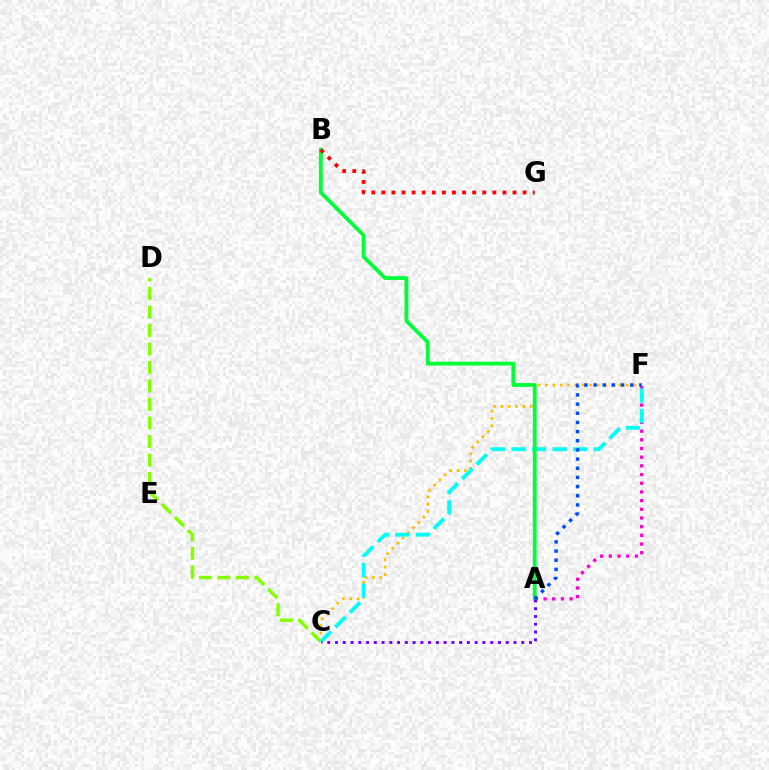{('A', 'F'): [{'color': '#ff00cf', 'line_style': 'dotted', 'thickness': 2.36}, {'color': '#004bff', 'line_style': 'dotted', 'thickness': 2.49}], ('C', 'D'): [{'color': '#84ff00', 'line_style': 'dashed', 'thickness': 2.51}], ('C', 'F'): [{'color': '#ffbd00', 'line_style': 'dotted', 'thickness': 1.99}, {'color': '#00fff6', 'line_style': 'dashed', 'thickness': 2.79}], ('A', 'B'): [{'color': '#00ff39', 'line_style': 'solid', 'thickness': 2.75}], ('A', 'C'): [{'color': '#7200ff', 'line_style': 'dotted', 'thickness': 2.11}], ('B', 'G'): [{'color': '#ff0000', 'line_style': 'dotted', 'thickness': 2.74}]}